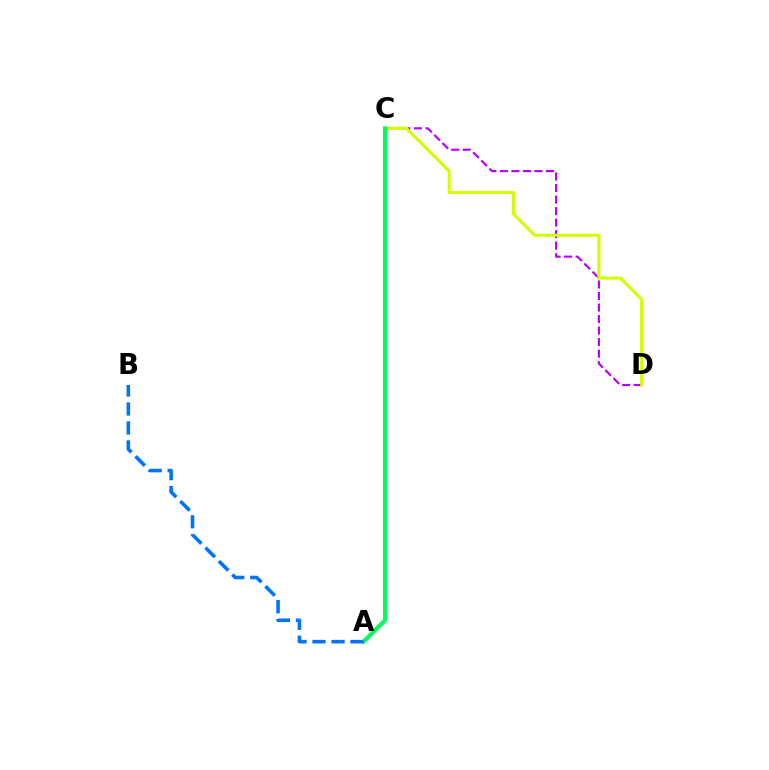{('C', 'D'): [{'color': '#b900ff', 'line_style': 'dashed', 'thickness': 1.56}, {'color': '#d1ff00', 'line_style': 'solid', 'thickness': 2.21}], ('A', 'C'): [{'color': '#ff0000', 'line_style': 'dashed', 'thickness': 2.24}, {'color': '#00ff5c', 'line_style': 'solid', 'thickness': 2.95}], ('A', 'B'): [{'color': '#0074ff', 'line_style': 'dashed', 'thickness': 2.58}]}